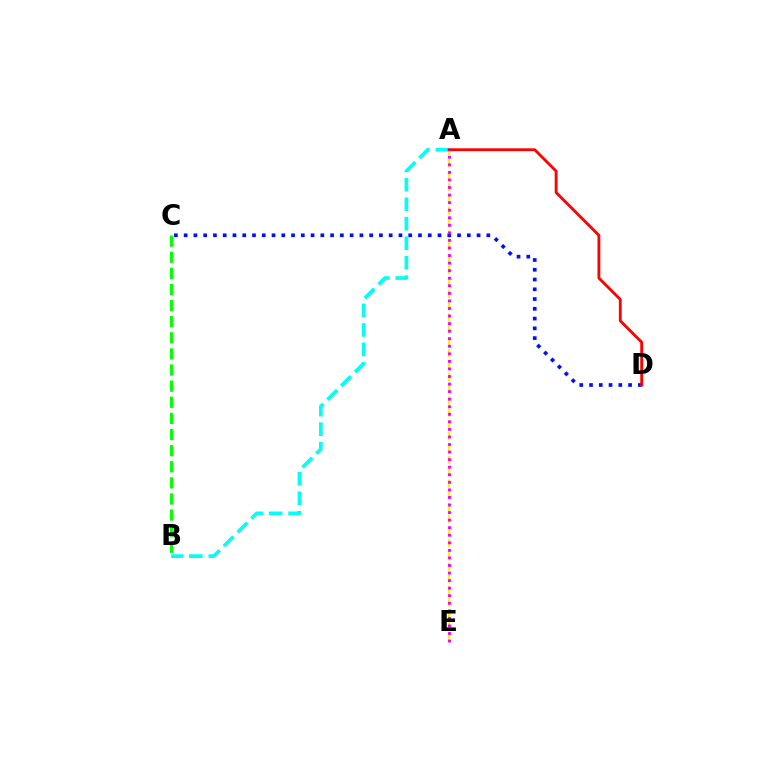{('A', 'B'): [{'color': '#00fff6', 'line_style': 'dashed', 'thickness': 2.65}], ('A', 'E'): [{'color': '#fcf500', 'line_style': 'dashed', 'thickness': 1.61}, {'color': '#ee00ff', 'line_style': 'dotted', 'thickness': 2.05}], ('C', 'D'): [{'color': '#0010ff', 'line_style': 'dotted', 'thickness': 2.65}], ('A', 'D'): [{'color': '#ff0000', 'line_style': 'solid', 'thickness': 2.03}], ('B', 'C'): [{'color': '#08ff00', 'line_style': 'dashed', 'thickness': 2.19}]}